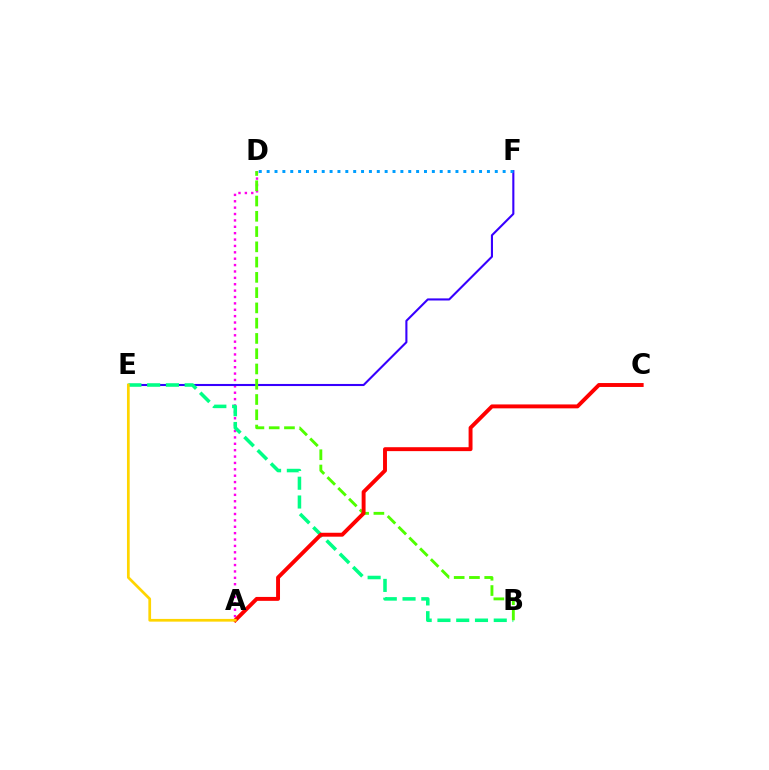{('A', 'D'): [{'color': '#ff00ed', 'line_style': 'dotted', 'thickness': 1.73}], ('E', 'F'): [{'color': '#3700ff', 'line_style': 'solid', 'thickness': 1.51}], ('B', 'E'): [{'color': '#00ff86', 'line_style': 'dashed', 'thickness': 2.55}], ('B', 'D'): [{'color': '#4fff00', 'line_style': 'dashed', 'thickness': 2.07}], ('A', 'C'): [{'color': '#ff0000', 'line_style': 'solid', 'thickness': 2.82}], ('D', 'F'): [{'color': '#009eff', 'line_style': 'dotted', 'thickness': 2.14}], ('A', 'E'): [{'color': '#ffd500', 'line_style': 'solid', 'thickness': 1.96}]}